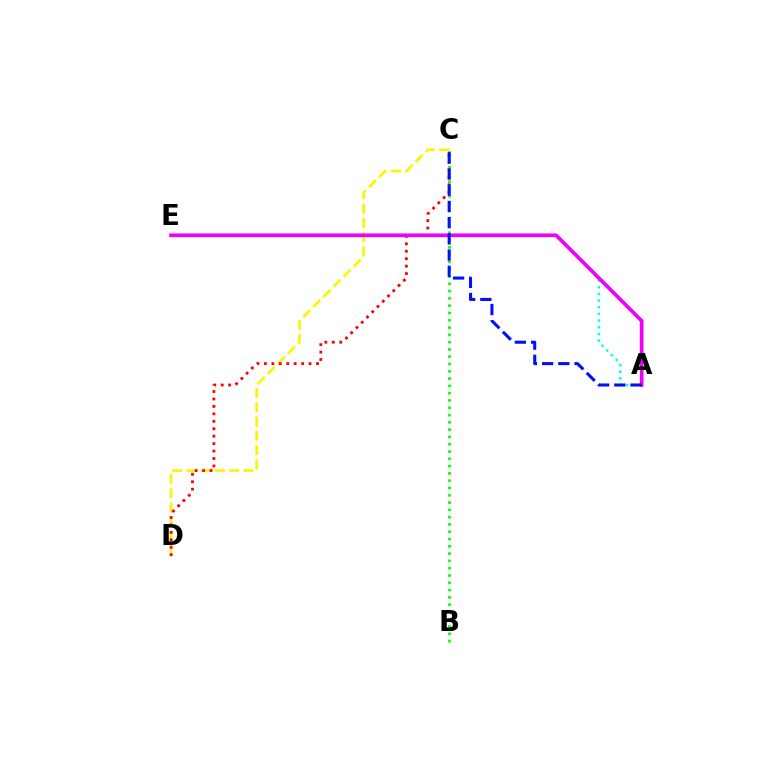{('B', 'C'): [{'color': '#08ff00', 'line_style': 'dotted', 'thickness': 1.98}], ('C', 'D'): [{'color': '#fcf500', 'line_style': 'dashed', 'thickness': 1.94}, {'color': '#ff0000', 'line_style': 'dotted', 'thickness': 2.02}], ('A', 'E'): [{'color': '#00fff6', 'line_style': 'dotted', 'thickness': 1.81}, {'color': '#ee00ff', 'line_style': 'solid', 'thickness': 2.65}], ('A', 'C'): [{'color': '#0010ff', 'line_style': 'dashed', 'thickness': 2.2}]}